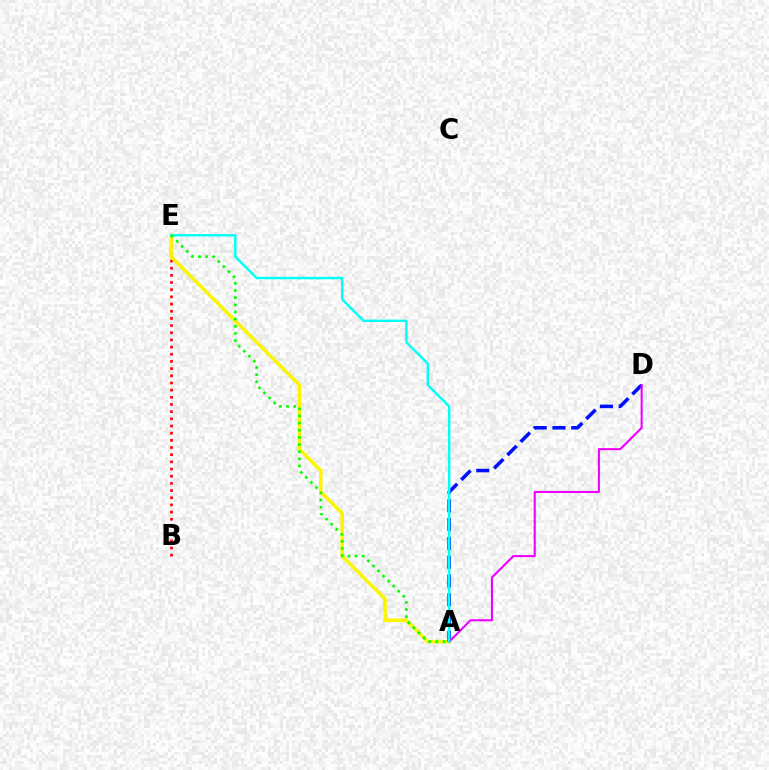{('B', 'E'): [{'color': '#ff0000', 'line_style': 'dotted', 'thickness': 1.95}], ('A', 'E'): [{'color': '#fcf500', 'line_style': 'solid', 'thickness': 2.55}, {'color': '#00fff6', 'line_style': 'solid', 'thickness': 1.74}, {'color': '#08ff00', 'line_style': 'dotted', 'thickness': 1.94}], ('A', 'D'): [{'color': '#0010ff', 'line_style': 'dashed', 'thickness': 2.55}, {'color': '#ee00ff', 'line_style': 'solid', 'thickness': 1.5}]}